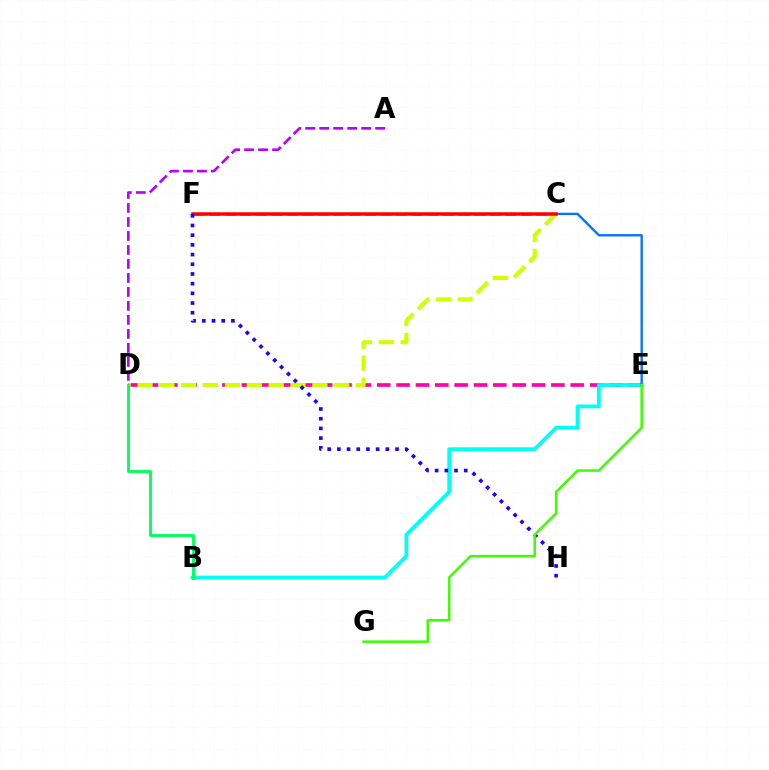{('D', 'E'): [{'color': '#ff00ac', 'line_style': 'dashed', 'thickness': 2.63}], ('B', 'E'): [{'color': '#00fff6', 'line_style': 'solid', 'thickness': 2.7}], ('C', 'F'): [{'color': '#ff9400', 'line_style': 'dashed', 'thickness': 2.12}, {'color': '#ff0000', 'line_style': 'solid', 'thickness': 2.52}], ('C', 'D'): [{'color': '#d1ff00', 'line_style': 'dashed', 'thickness': 2.97}], ('C', 'E'): [{'color': '#0074ff', 'line_style': 'solid', 'thickness': 1.69}], ('B', 'D'): [{'color': '#00ff5c', 'line_style': 'solid', 'thickness': 2.07}], ('F', 'H'): [{'color': '#2500ff', 'line_style': 'dotted', 'thickness': 2.63}], ('E', 'G'): [{'color': '#3dff00', 'line_style': 'solid', 'thickness': 1.82}], ('A', 'D'): [{'color': '#b900ff', 'line_style': 'dashed', 'thickness': 1.9}]}